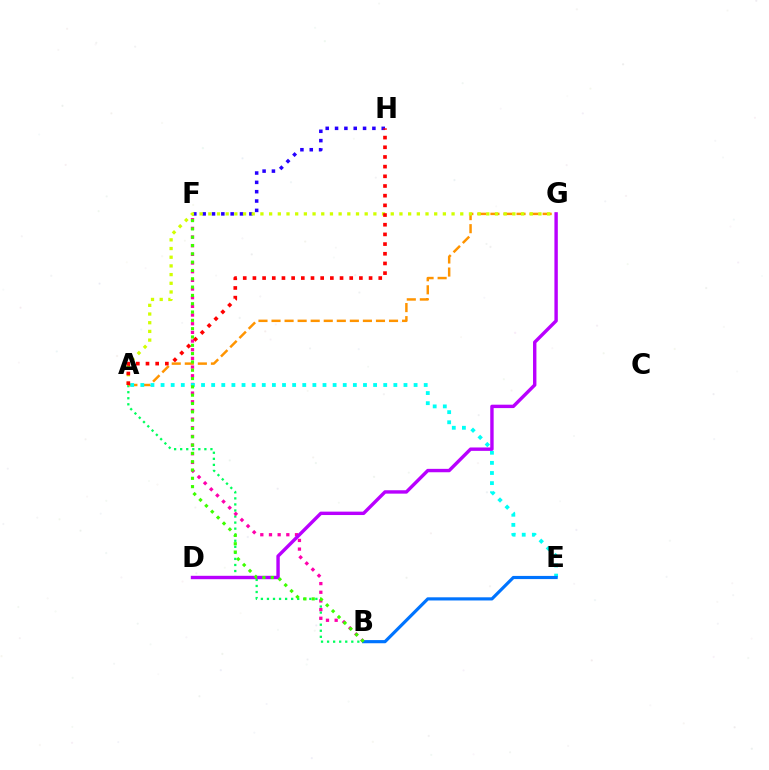{('A', 'B'): [{'color': '#00ff5c', 'line_style': 'dotted', 'thickness': 1.64}], ('B', 'F'): [{'color': '#ff00ac', 'line_style': 'dotted', 'thickness': 2.36}, {'color': '#3dff00', 'line_style': 'dotted', 'thickness': 2.26}], ('A', 'G'): [{'color': '#ff9400', 'line_style': 'dashed', 'thickness': 1.77}, {'color': '#d1ff00', 'line_style': 'dotted', 'thickness': 2.36}], ('A', 'E'): [{'color': '#00fff6', 'line_style': 'dotted', 'thickness': 2.75}], ('F', 'H'): [{'color': '#2500ff', 'line_style': 'dotted', 'thickness': 2.54}], ('D', 'G'): [{'color': '#b900ff', 'line_style': 'solid', 'thickness': 2.45}], ('B', 'E'): [{'color': '#0074ff', 'line_style': 'solid', 'thickness': 2.28}], ('A', 'H'): [{'color': '#ff0000', 'line_style': 'dotted', 'thickness': 2.63}]}